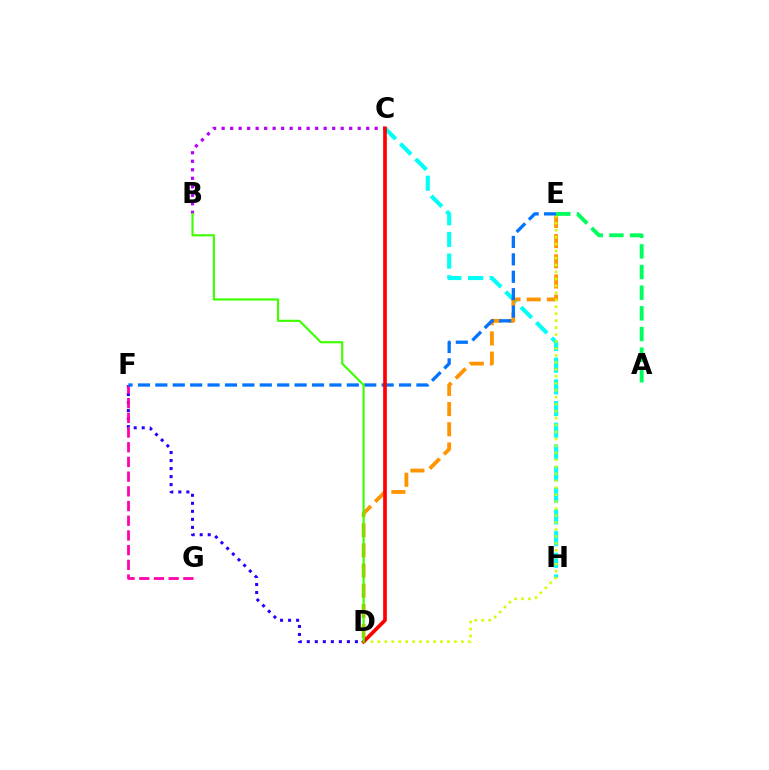{('C', 'H'): [{'color': '#00fff6', 'line_style': 'dashed', 'thickness': 2.95}], ('D', 'F'): [{'color': '#2500ff', 'line_style': 'dotted', 'thickness': 2.18}], ('B', 'C'): [{'color': '#b900ff', 'line_style': 'dotted', 'thickness': 2.31}], ('D', 'E'): [{'color': '#ff9400', 'line_style': 'dashed', 'thickness': 2.74}, {'color': '#d1ff00', 'line_style': 'dotted', 'thickness': 1.89}], ('F', 'G'): [{'color': '#ff00ac', 'line_style': 'dashed', 'thickness': 2.0}], ('E', 'F'): [{'color': '#0074ff', 'line_style': 'dashed', 'thickness': 2.36}], ('C', 'D'): [{'color': '#ff0000', 'line_style': 'solid', 'thickness': 2.65}], ('B', 'D'): [{'color': '#3dff00', 'line_style': 'solid', 'thickness': 1.55}], ('A', 'E'): [{'color': '#00ff5c', 'line_style': 'dashed', 'thickness': 2.81}]}